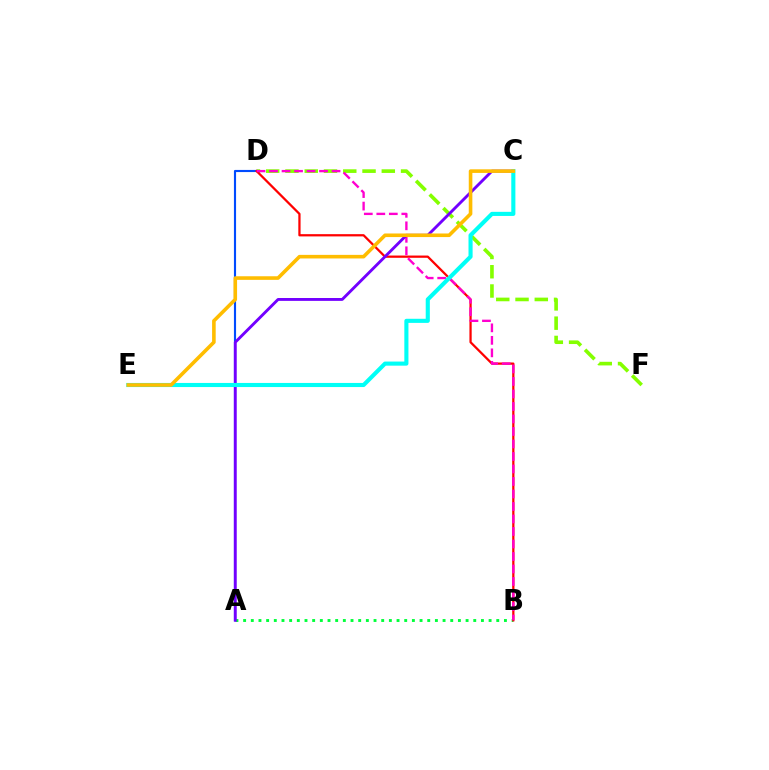{('A', 'B'): [{'color': '#00ff39', 'line_style': 'dotted', 'thickness': 2.08}], ('D', 'F'): [{'color': '#84ff00', 'line_style': 'dashed', 'thickness': 2.62}], ('A', 'D'): [{'color': '#004bff', 'line_style': 'solid', 'thickness': 1.54}], ('B', 'D'): [{'color': '#ff0000', 'line_style': 'solid', 'thickness': 1.62}, {'color': '#ff00cf', 'line_style': 'dashed', 'thickness': 1.7}], ('A', 'C'): [{'color': '#7200ff', 'line_style': 'solid', 'thickness': 2.07}], ('C', 'E'): [{'color': '#00fff6', 'line_style': 'solid', 'thickness': 2.96}, {'color': '#ffbd00', 'line_style': 'solid', 'thickness': 2.59}]}